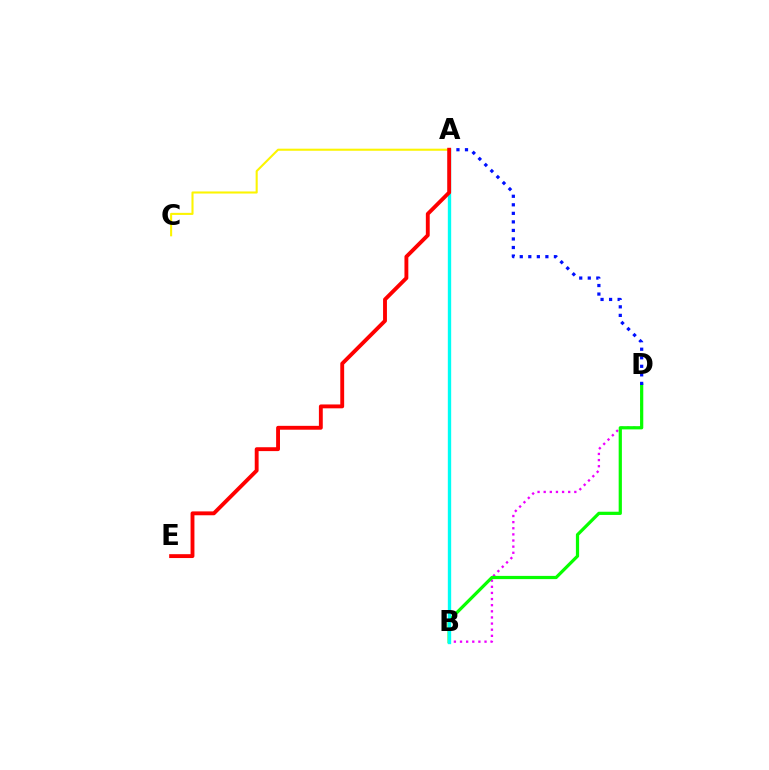{('A', 'C'): [{'color': '#fcf500', 'line_style': 'solid', 'thickness': 1.5}], ('B', 'D'): [{'color': '#ee00ff', 'line_style': 'dotted', 'thickness': 1.66}, {'color': '#08ff00', 'line_style': 'solid', 'thickness': 2.32}], ('A', 'D'): [{'color': '#0010ff', 'line_style': 'dotted', 'thickness': 2.32}], ('A', 'B'): [{'color': '#00fff6', 'line_style': 'solid', 'thickness': 2.41}], ('A', 'E'): [{'color': '#ff0000', 'line_style': 'solid', 'thickness': 2.79}]}